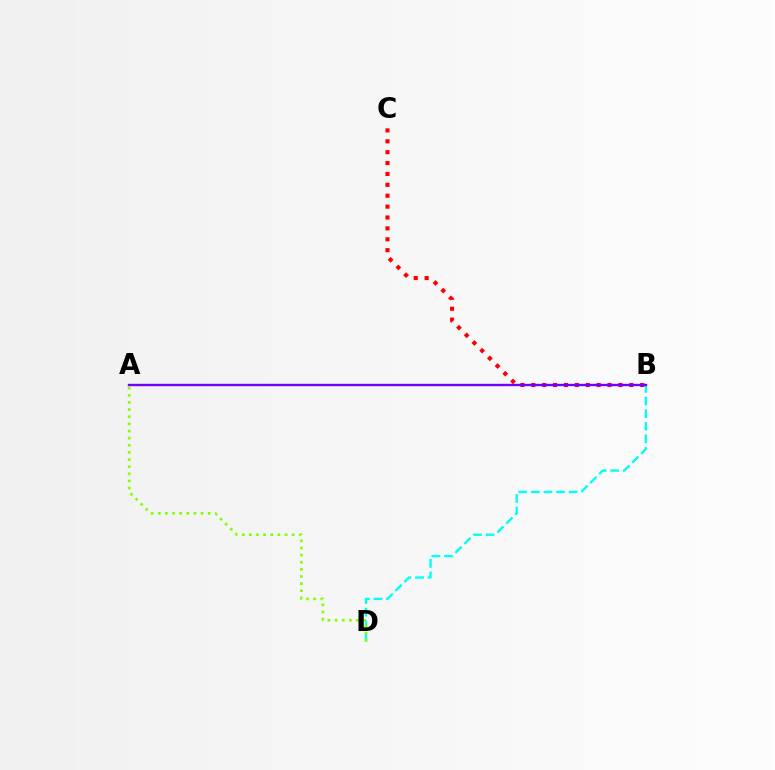{('B', 'D'): [{'color': '#00fff6', 'line_style': 'dashed', 'thickness': 1.71}], ('A', 'D'): [{'color': '#84ff00', 'line_style': 'dotted', 'thickness': 1.94}], ('B', 'C'): [{'color': '#ff0000', 'line_style': 'dotted', 'thickness': 2.96}], ('A', 'B'): [{'color': '#7200ff', 'line_style': 'solid', 'thickness': 1.72}]}